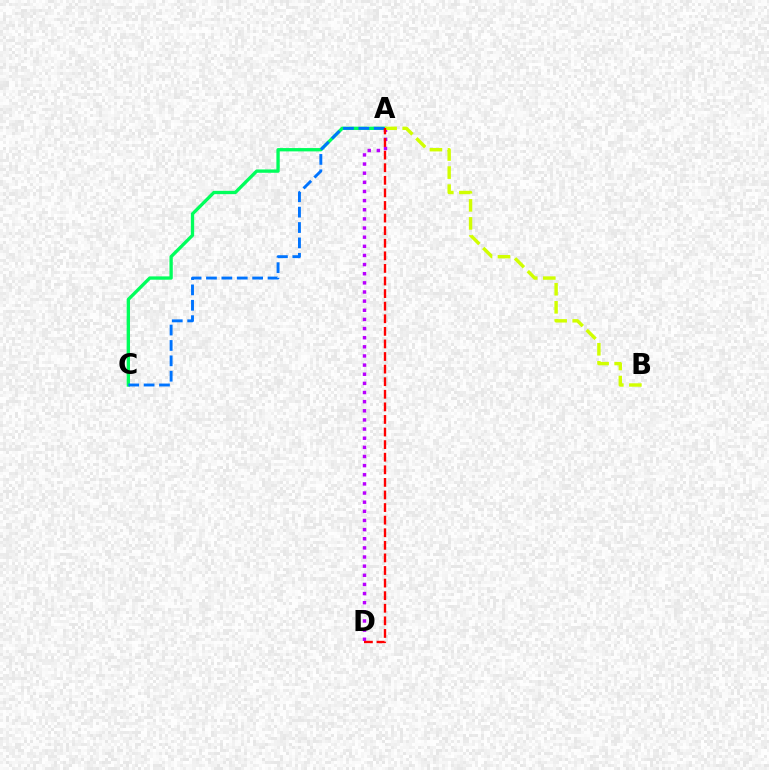{('A', 'C'): [{'color': '#00ff5c', 'line_style': 'solid', 'thickness': 2.39}, {'color': '#0074ff', 'line_style': 'dashed', 'thickness': 2.09}], ('A', 'D'): [{'color': '#b900ff', 'line_style': 'dotted', 'thickness': 2.48}, {'color': '#ff0000', 'line_style': 'dashed', 'thickness': 1.71}], ('A', 'B'): [{'color': '#d1ff00', 'line_style': 'dashed', 'thickness': 2.45}]}